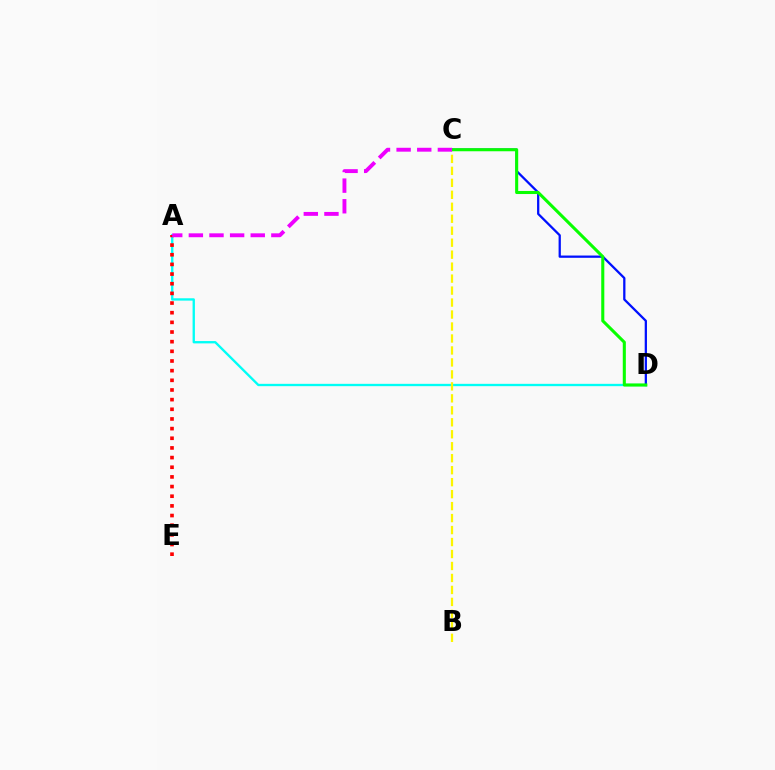{('A', 'D'): [{'color': '#00fff6', 'line_style': 'solid', 'thickness': 1.68}], ('C', 'D'): [{'color': '#0010ff', 'line_style': 'solid', 'thickness': 1.63}, {'color': '#08ff00', 'line_style': 'solid', 'thickness': 2.21}], ('A', 'E'): [{'color': '#ff0000', 'line_style': 'dotted', 'thickness': 2.62}], ('B', 'C'): [{'color': '#fcf500', 'line_style': 'dashed', 'thickness': 1.63}], ('A', 'C'): [{'color': '#ee00ff', 'line_style': 'dashed', 'thickness': 2.8}]}